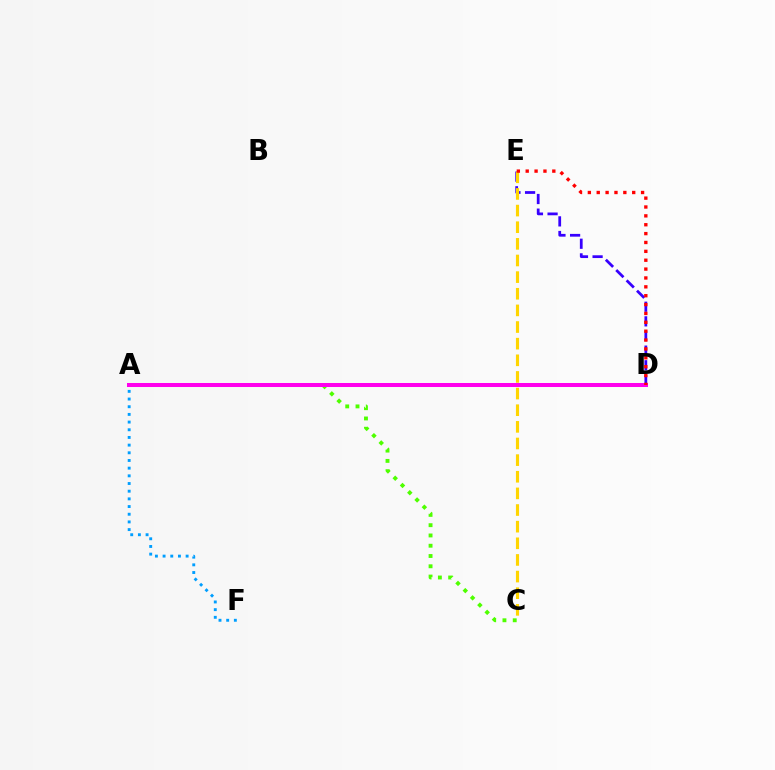{('A', 'D'): [{'color': '#00ff86', 'line_style': 'dashed', 'thickness': 1.95}, {'color': '#ff00ed', 'line_style': 'solid', 'thickness': 2.89}], ('D', 'E'): [{'color': '#3700ff', 'line_style': 'dashed', 'thickness': 1.99}, {'color': '#ff0000', 'line_style': 'dotted', 'thickness': 2.41}], ('A', 'F'): [{'color': '#009eff', 'line_style': 'dotted', 'thickness': 2.09}], ('C', 'E'): [{'color': '#ffd500', 'line_style': 'dashed', 'thickness': 2.26}], ('A', 'C'): [{'color': '#4fff00', 'line_style': 'dotted', 'thickness': 2.79}]}